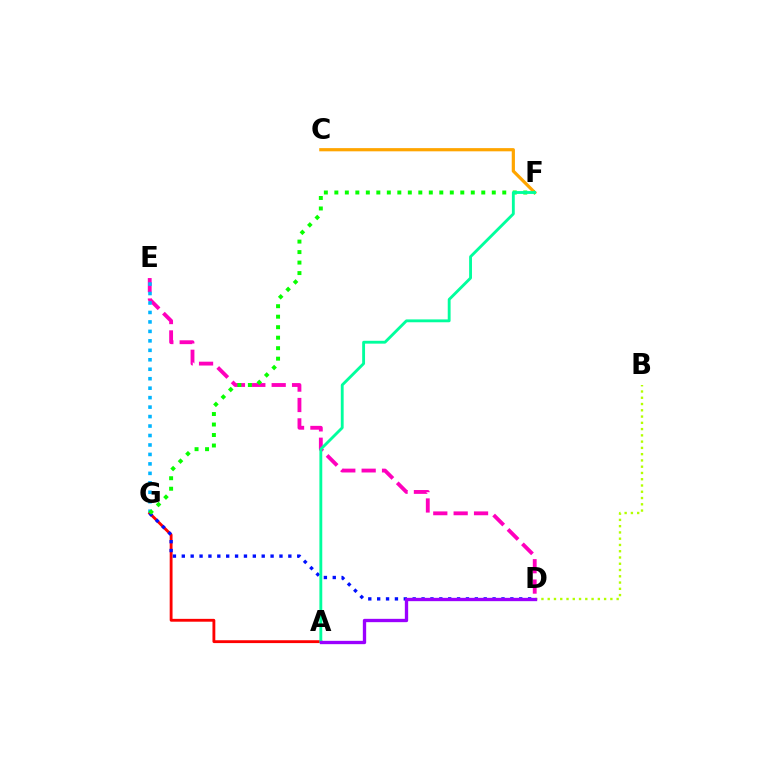{('D', 'E'): [{'color': '#ff00bd', 'line_style': 'dashed', 'thickness': 2.77}], ('E', 'G'): [{'color': '#00b5ff', 'line_style': 'dotted', 'thickness': 2.57}], ('B', 'D'): [{'color': '#b3ff00', 'line_style': 'dotted', 'thickness': 1.7}], ('A', 'G'): [{'color': '#ff0000', 'line_style': 'solid', 'thickness': 2.05}], ('D', 'G'): [{'color': '#0010ff', 'line_style': 'dotted', 'thickness': 2.41}], ('C', 'F'): [{'color': '#ffa500', 'line_style': 'solid', 'thickness': 2.3}], ('F', 'G'): [{'color': '#08ff00', 'line_style': 'dotted', 'thickness': 2.85}], ('A', 'F'): [{'color': '#00ff9d', 'line_style': 'solid', 'thickness': 2.05}], ('A', 'D'): [{'color': '#9b00ff', 'line_style': 'solid', 'thickness': 2.39}]}